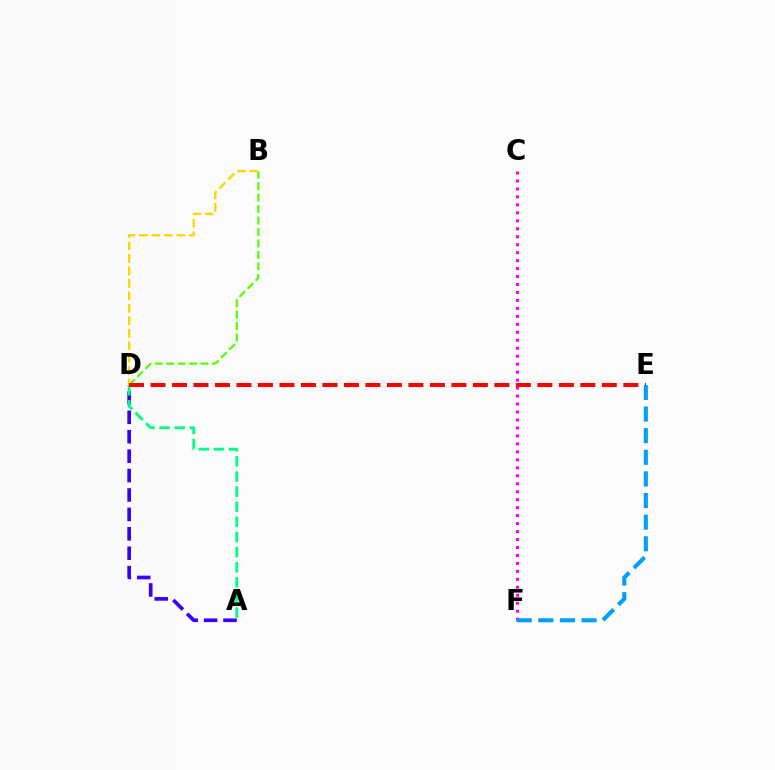{('A', 'D'): [{'color': '#3700ff', 'line_style': 'dashed', 'thickness': 2.64}, {'color': '#00ff86', 'line_style': 'dashed', 'thickness': 2.05}], ('B', 'D'): [{'color': '#4fff00', 'line_style': 'dashed', 'thickness': 1.56}, {'color': '#ffd500', 'line_style': 'dashed', 'thickness': 1.69}], ('C', 'F'): [{'color': '#ff00ed', 'line_style': 'dotted', 'thickness': 2.16}], ('D', 'E'): [{'color': '#ff0000', 'line_style': 'dashed', 'thickness': 2.92}], ('E', 'F'): [{'color': '#009eff', 'line_style': 'dashed', 'thickness': 2.94}]}